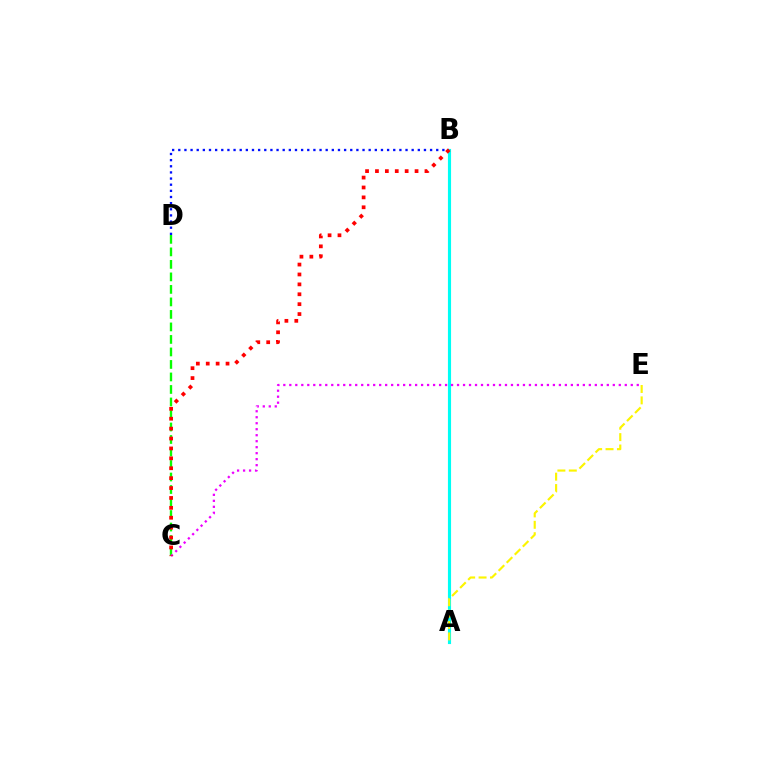{('C', 'D'): [{'color': '#08ff00', 'line_style': 'dashed', 'thickness': 1.7}], ('A', 'B'): [{'color': '#00fff6', 'line_style': 'solid', 'thickness': 2.26}], ('C', 'E'): [{'color': '#ee00ff', 'line_style': 'dotted', 'thickness': 1.63}], ('B', 'D'): [{'color': '#0010ff', 'line_style': 'dotted', 'thickness': 1.67}], ('B', 'C'): [{'color': '#ff0000', 'line_style': 'dotted', 'thickness': 2.69}], ('A', 'E'): [{'color': '#fcf500', 'line_style': 'dashed', 'thickness': 1.55}]}